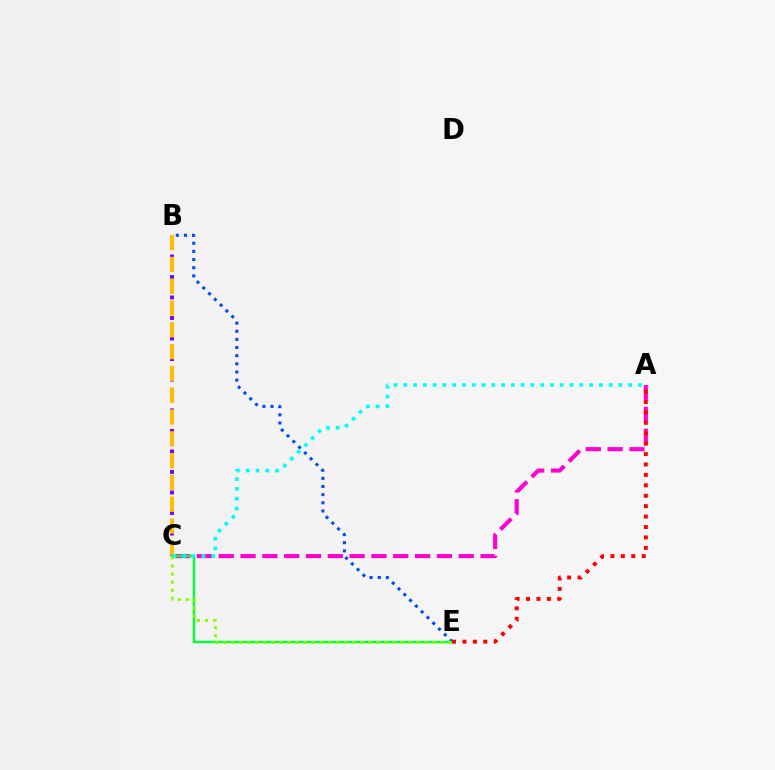{('B', 'E'): [{'color': '#004bff', 'line_style': 'dotted', 'thickness': 2.21}], ('A', 'C'): [{'color': '#ff00cf', 'line_style': 'dashed', 'thickness': 2.96}, {'color': '#00fff6', 'line_style': 'dotted', 'thickness': 2.66}], ('C', 'E'): [{'color': '#00ff39', 'line_style': 'solid', 'thickness': 1.75}, {'color': '#84ff00', 'line_style': 'dotted', 'thickness': 2.19}], ('B', 'C'): [{'color': '#7200ff', 'line_style': 'dotted', 'thickness': 2.79}, {'color': '#ffbd00', 'line_style': 'dashed', 'thickness': 2.96}], ('A', 'E'): [{'color': '#ff0000', 'line_style': 'dotted', 'thickness': 2.83}]}